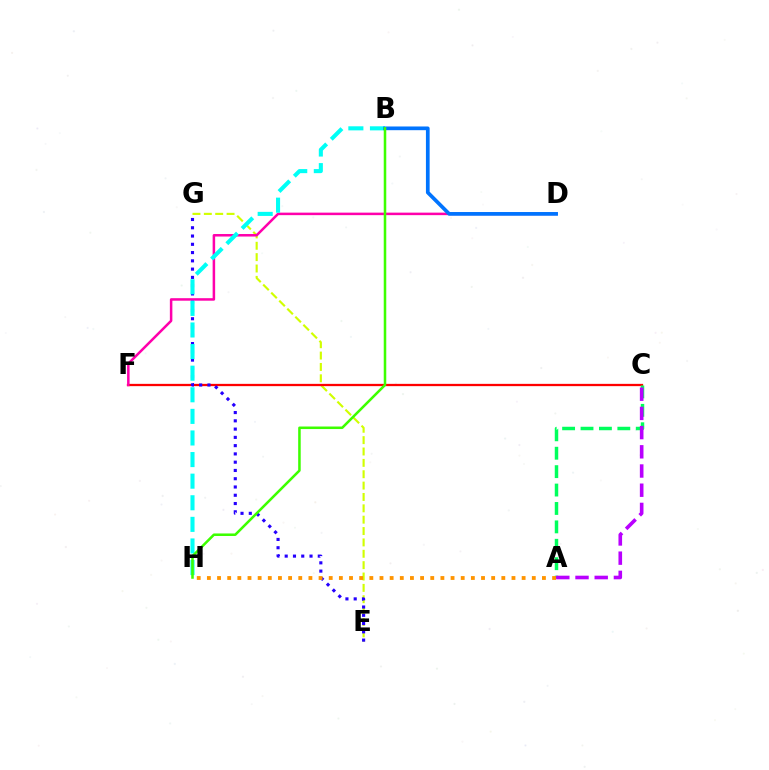{('E', 'G'): [{'color': '#d1ff00', 'line_style': 'dashed', 'thickness': 1.54}, {'color': '#2500ff', 'line_style': 'dotted', 'thickness': 2.25}], ('C', 'F'): [{'color': '#ff0000', 'line_style': 'solid', 'thickness': 1.64}], ('D', 'F'): [{'color': '#ff00ac', 'line_style': 'solid', 'thickness': 1.81}], ('A', 'C'): [{'color': '#00ff5c', 'line_style': 'dashed', 'thickness': 2.5}, {'color': '#b900ff', 'line_style': 'dashed', 'thickness': 2.61}], ('B', 'H'): [{'color': '#00fff6', 'line_style': 'dashed', 'thickness': 2.93}, {'color': '#3dff00', 'line_style': 'solid', 'thickness': 1.83}], ('B', 'D'): [{'color': '#0074ff', 'line_style': 'solid', 'thickness': 2.67}], ('A', 'H'): [{'color': '#ff9400', 'line_style': 'dotted', 'thickness': 2.76}]}